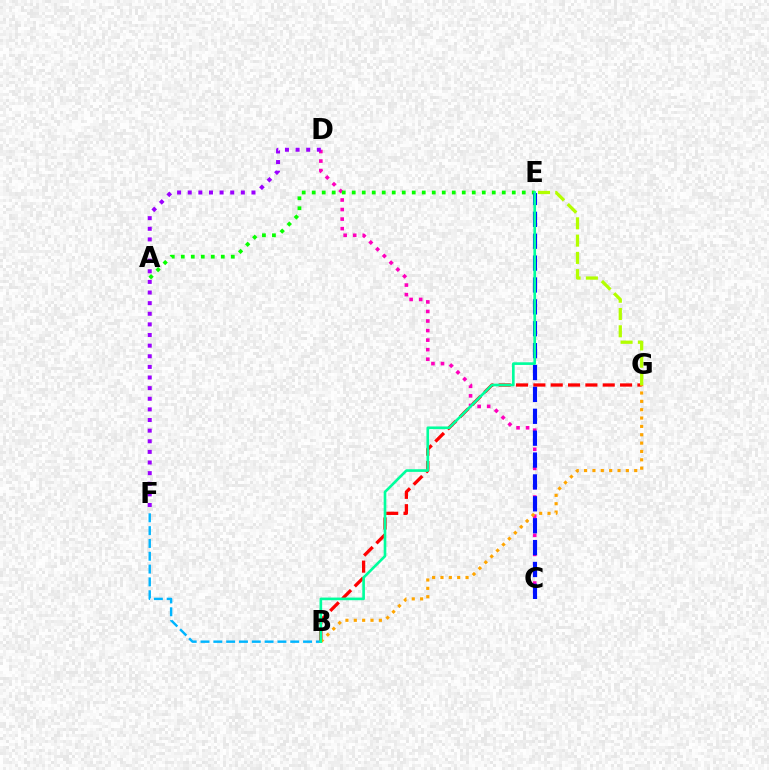{('B', 'G'): [{'color': '#ff0000', 'line_style': 'dashed', 'thickness': 2.36}, {'color': '#ffa500', 'line_style': 'dotted', 'thickness': 2.27}], ('E', 'G'): [{'color': '#b3ff00', 'line_style': 'dashed', 'thickness': 2.35}], ('B', 'F'): [{'color': '#00b5ff', 'line_style': 'dashed', 'thickness': 1.74}], ('C', 'D'): [{'color': '#ff00bd', 'line_style': 'dotted', 'thickness': 2.6}], ('A', 'E'): [{'color': '#08ff00', 'line_style': 'dotted', 'thickness': 2.72}], ('C', 'E'): [{'color': '#0010ff', 'line_style': 'dashed', 'thickness': 2.97}], ('D', 'F'): [{'color': '#9b00ff', 'line_style': 'dotted', 'thickness': 2.89}], ('B', 'E'): [{'color': '#00ff9d', 'line_style': 'solid', 'thickness': 1.91}]}